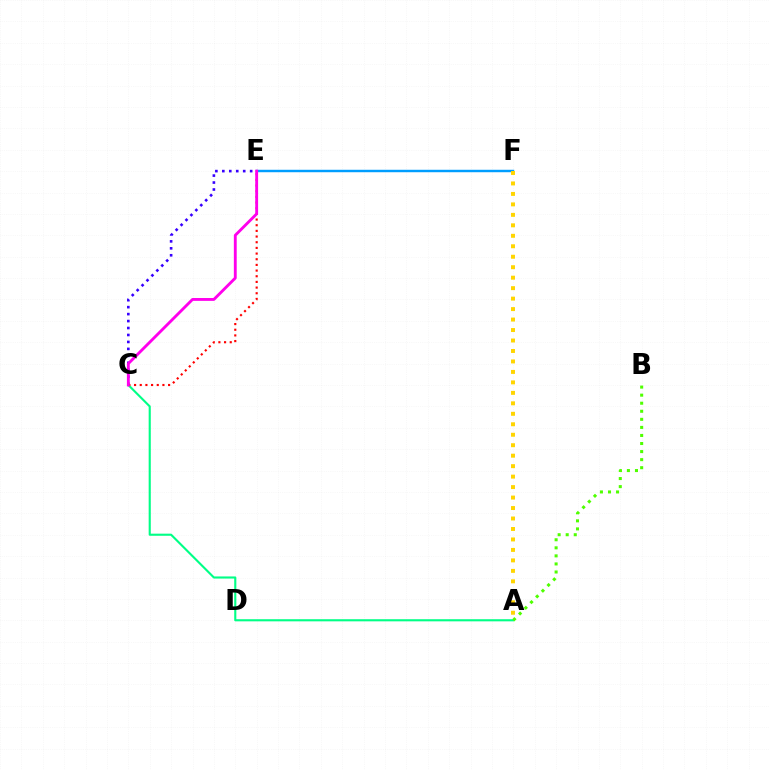{('A', 'C'): [{'color': '#00ff86', 'line_style': 'solid', 'thickness': 1.52}], ('A', 'B'): [{'color': '#4fff00', 'line_style': 'dotted', 'thickness': 2.19}], ('E', 'F'): [{'color': '#009eff', 'line_style': 'solid', 'thickness': 1.76}], ('C', 'E'): [{'color': '#3700ff', 'line_style': 'dotted', 'thickness': 1.89}, {'color': '#ff0000', 'line_style': 'dotted', 'thickness': 1.54}, {'color': '#ff00ed', 'line_style': 'solid', 'thickness': 2.06}], ('A', 'F'): [{'color': '#ffd500', 'line_style': 'dotted', 'thickness': 2.84}]}